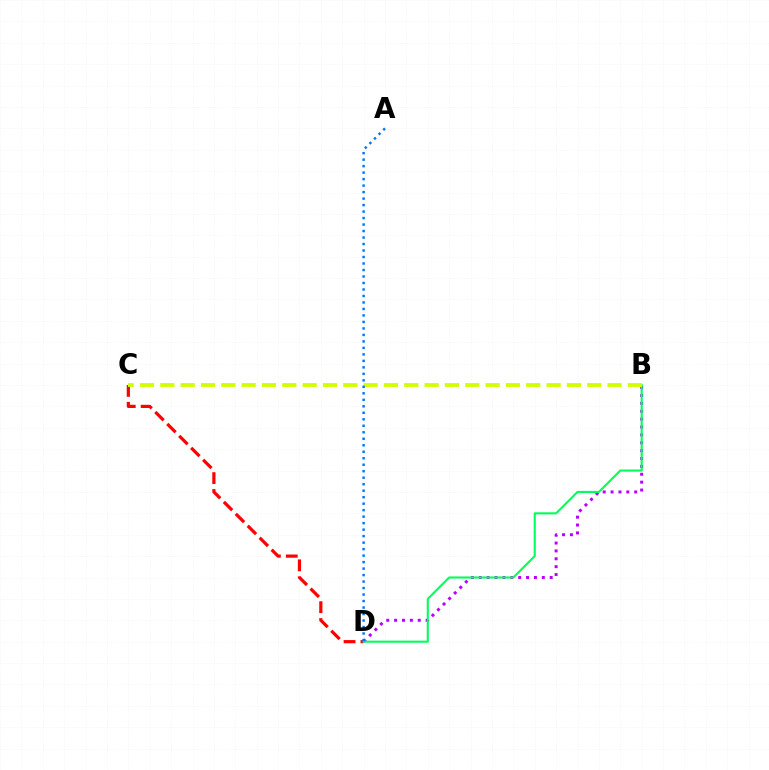{('C', 'D'): [{'color': '#ff0000', 'line_style': 'dashed', 'thickness': 2.3}], ('B', 'D'): [{'color': '#b900ff', 'line_style': 'dotted', 'thickness': 2.14}, {'color': '#00ff5c', 'line_style': 'solid', 'thickness': 1.5}], ('B', 'C'): [{'color': '#d1ff00', 'line_style': 'dashed', 'thickness': 2.76}], ('A', 'D'): [{'color': '#0074ff', 'line_style': 'dotted', 'thickness': 1.76}]}